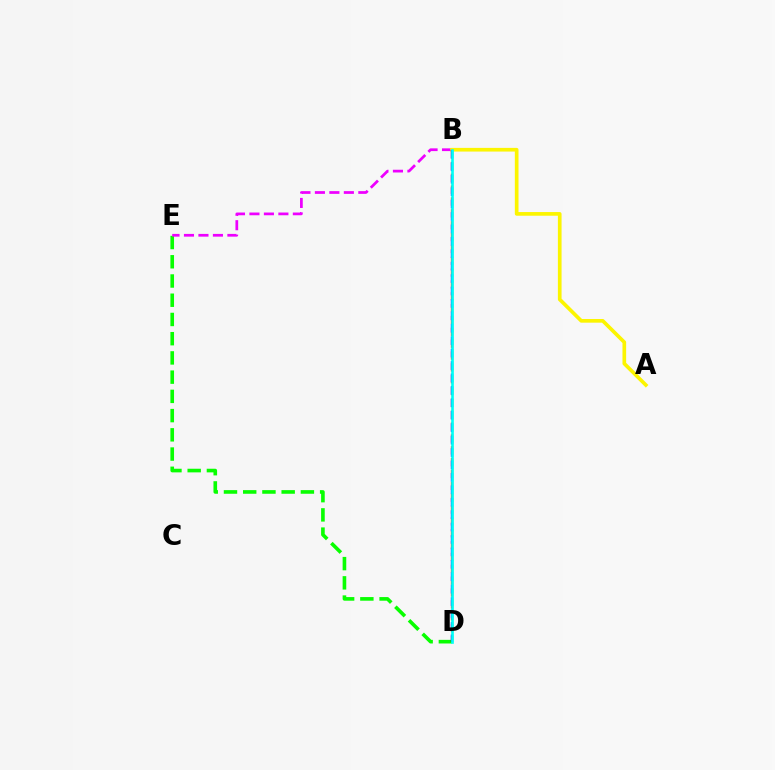{('D', 'E'): [{'color': '#08ff00', 'line_style': 'dashed', 'thickness': 2.61}], ('B', 'E'): [{'color': '#ee00ff', 'line_style': 'dashed', 'thickness': 1.97}], ('B', 'D'): [{'color': '#ff0000', 'line_style': 'dashed', 'thickness': 1.61}, {'color': '#0010ff', 'line_style': 'dashed', 'thickness': 1.69}, {'color': '#00fff6', 'line_style': 'solid', 'thickness': 1.91}], ('A', 'B'): [{'color': '#fcf500', 'line_style': 'solid', 'thickness': 2.64}]}